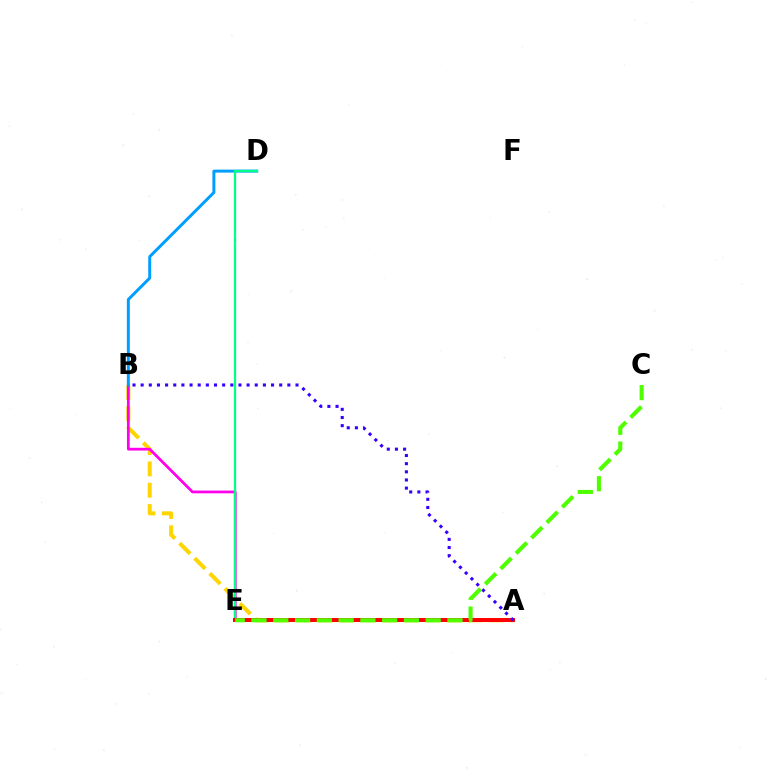{('A', 'B'): [{'color': '#ffd500', 'line_style': 'dashed', 'thickness': 2.9}, {'color': '#3700ff', 'line_style': 'dotted', 'thickness': 2.21}], ('B', 'E'): [{'color': '#ff00ed', 'line_style': 'solid', 'thickness': 1.98}], ('B', 'D'): [{'color': '#009eff', 'line_style': 'solid', 'thickness': 2.14}], ('D', 'E'): [{'color': '#00ff86', 'line_style': 'solid', 'thickness': 1.63}], ('A', 'E'): [{'color': '#ff0000', 'line_style': 'solid', 'thickness': 2.86}], ('C', 'E'): [{'color': '#4fff00', 'line_style': 'dashed', 'thickness': 2.96}]}